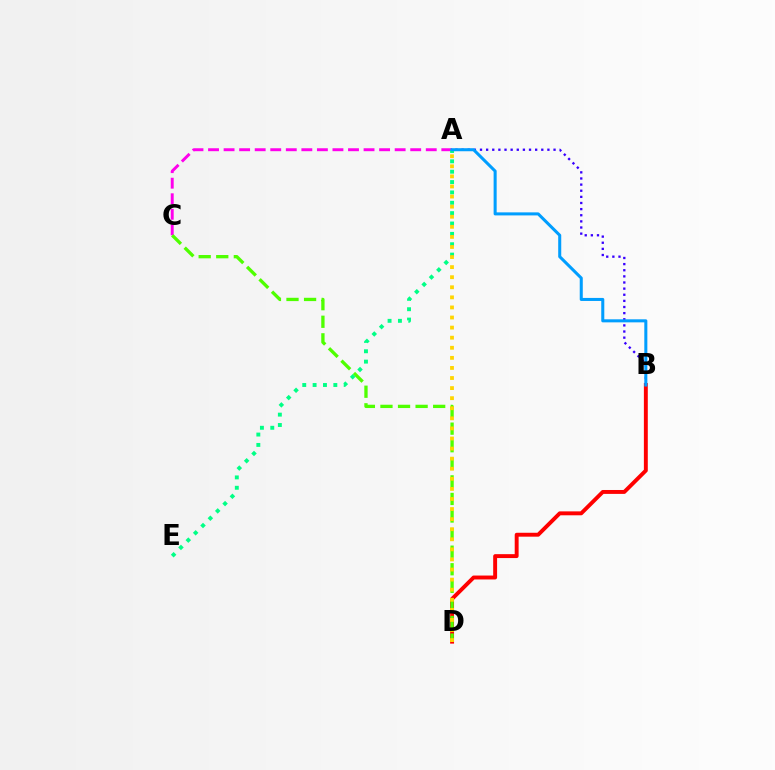{('A', 'C'): [{'color': '#ff00ed', 'line_style': 'dashed', 'thickness': 2.11}], ('B', 'D'): [{'color': '#ff0000', 'line_style': 'solid', 'thickness': 2.82}], ('A', 'B'): [{'color': '#3700ff', 'line_style': 'dotted', 'thickness': 1.66}, {'color': '#009eff', 'line_style': 'solid', 'thickness': 2.19}], ('C', 'D'): [{'color': '#4fff00', 'line_style': 'dashed', 'thickness': 2.39}], ('A', 'E'): [{'color': '#00ff86', 'line_style': 'dotted', 'thickness': 2.82}], ('A', 'D'): [{'color': '#ffd500', 'line_style': 'dotted', 'thickness': 2.74}]}